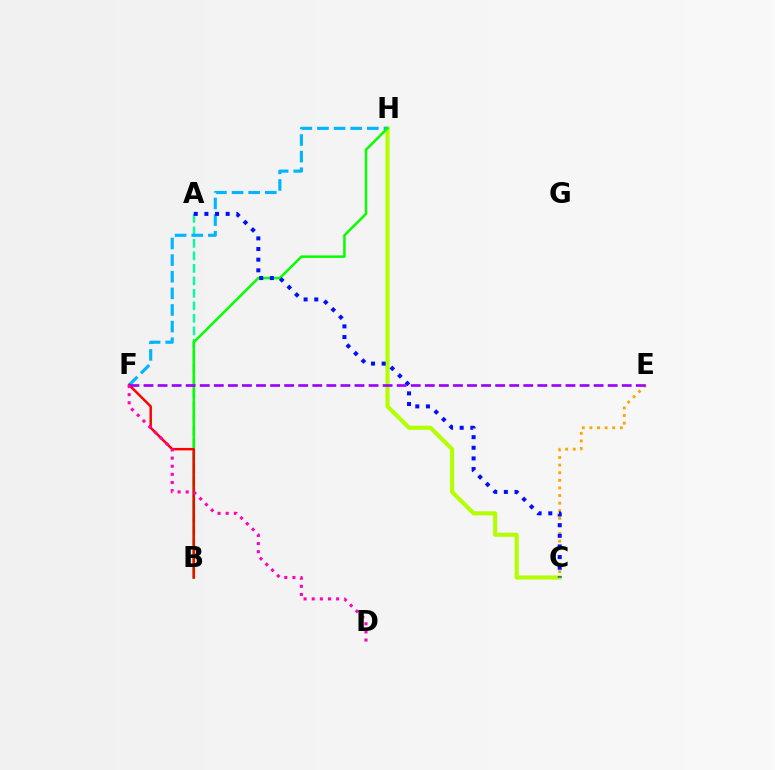{('A', 'B'): [{'color': '#00ff9d', 'line_style': 'dashed', 'thickness': 1.7}], ('C', 'H'): [{'color': '#b3ff00', 'line_style': 'solid', 'thickness': 2.95}], ('C', 'E'): [{'color': '#ffa500', 'line_style': 'dotted', 'thickness': 2.07}], ('F', 'H'): [{'color': '#00b5ff', 'line_style': 'dashed', 'thickness': 2.26}], ('B', 'H'): [{'color': '#08ff00', 'line_style': 'solid', 'thickness': 1.82}], ('B', 'F'): [{'color': '#ff0000', 'line_style': 'solid', 'thickness': 1.77}], ('A', 'C'): [{'color': '#0010ff', 'line_style': 'dotted', 'thickness': 2.89}], ('E', 'F'): [{'color': '#9b00ff', 'line_style': 'dashed', 'thickness': 1.91}], ('D', 'F'): [{'color': '#ff00bd', 'line_style': 'dotted', 'thickness': 2.21}]}